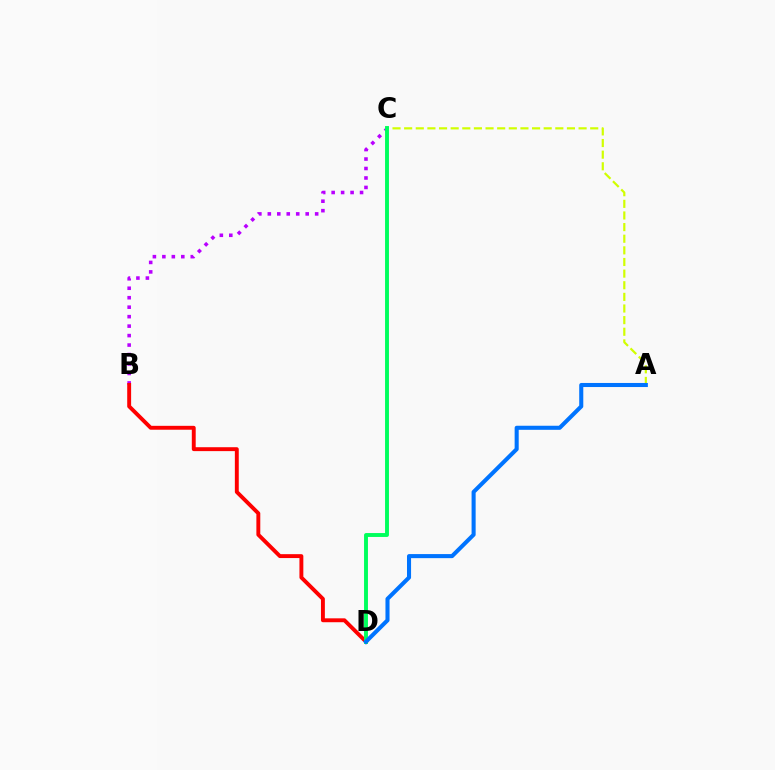{('B', 'C'): [{'color': '#b900ff', 'line_style': 'dotted', 'thickness': 2.57}], ('A', 'C'): [{'color': '#d1ff00', 'line_style': 'dashed', 'thickness': 1.58}], ('B', 'D'): [{'color': '#ff0000', 'line_style': 'solid', 'thickness': 2.81}], ('C', 'D'): [{'color': '#00ff5c', 'line_style': 'solid', 'thickness': 2.81}], ('A', 'D'): [{'color': '#0074ff', 'line_style': 'solid', 'thickness': 2.93}]}